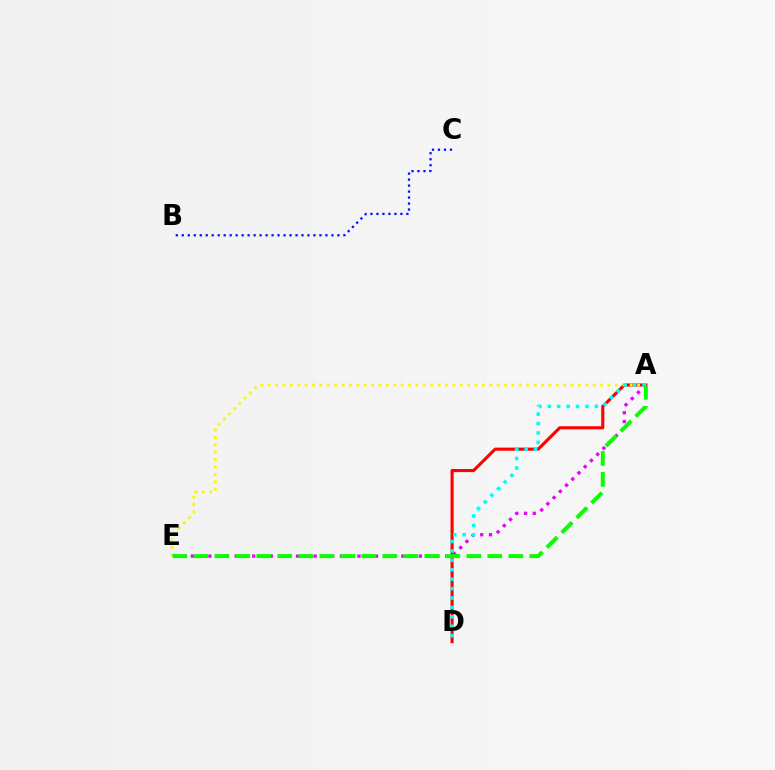{('A', 'D'): [{'color': '#ff0000', 'line_style': 'solid', 'thickness': 2.24}, {'color': '#00fff6', 'line_style': 'dotted', 'thickness': 2.56}], ('A', 'E'): [{'color': '#ee00ff', 'line_style': 'dotted', 'thickness': 2.38}, {'color': '#fcf500', 'line_style': 'dotted', 'thickness': 2.01}, {'color': '#08ff00', 'line_style': 'dashed', 'thickness': 2.85}], ('B', 'C'): [{'color': '#0010ff', 'line_style': 'dotted', 'thickness': 1.63}]}